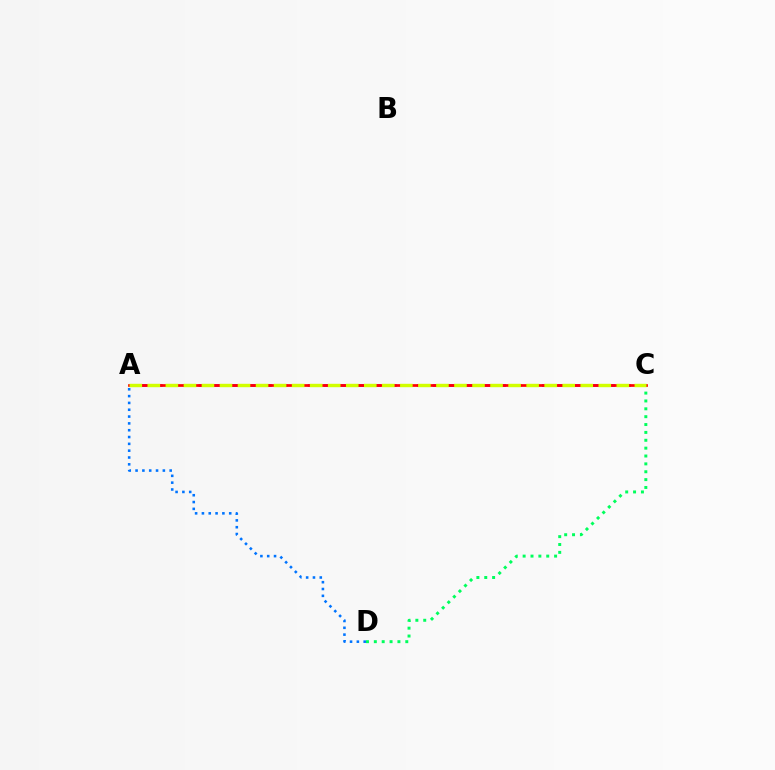{('A', 'D'): [{'color': '#0074ff', 'line_style': 'dotted', 'thickness': 1.85}], ('C', 'D'): [{'color': '#00ff5c', 'line_style': 'dotted', 'thickness': 2.14}], ('A', 'C'): [{'color': '#b900ff', 'line_style': 'dashed', 'thickness': 2.12}, {'color': '#ff0000', 'line_style': 'solid', 'thickness': 1.95}, {'color': '#d1ff00', 'line_style': 'dashed', 'thickness': 2.45}]}